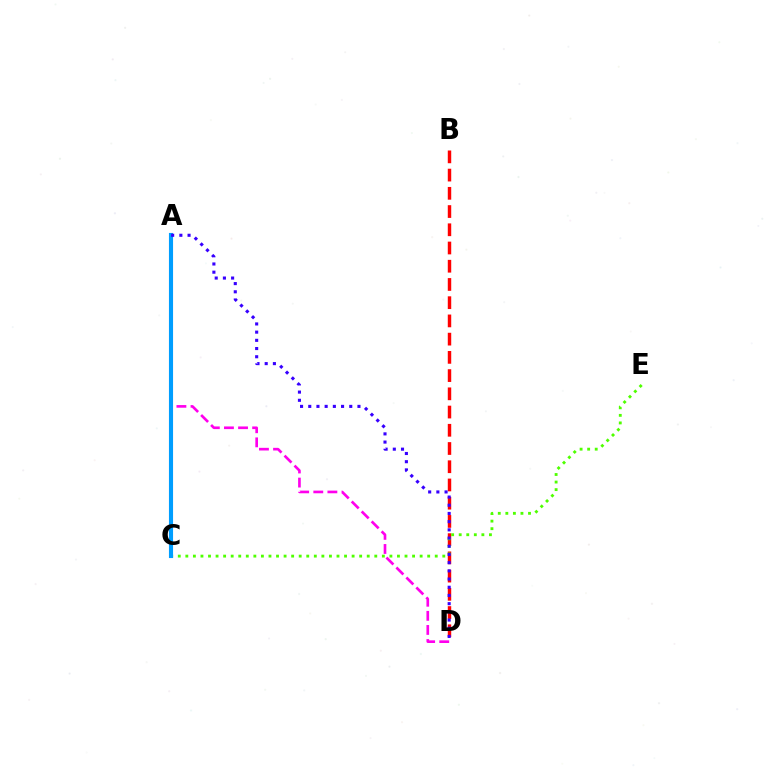{('B', 'D'): [{'color': '#ff0000', 'line_style': 'dashed', 'thickness': 2.48}], ('A', 'C'): [{'color': '#00ff86', 'line_style': 'dotted', 'thickness': 2.77}, {'color': '#ffd500', 'line_style': 'dotted', 'thickness': 2.81}, {'color': '#009eff', 'line_style': 'solid', 'thickness': 2.96}], ('A', 'D'): [{'color': '#ff00ed', 'line_style': 'dashed', 'thickness': 1.92}, {'color': '#3700ff', 'line_style': 'dotted', 'thickness': 2.23}], ('C', 'E'): [{'color': '#4fff00', 'line_style': 'dotted', 'thickness': 2.05}]}